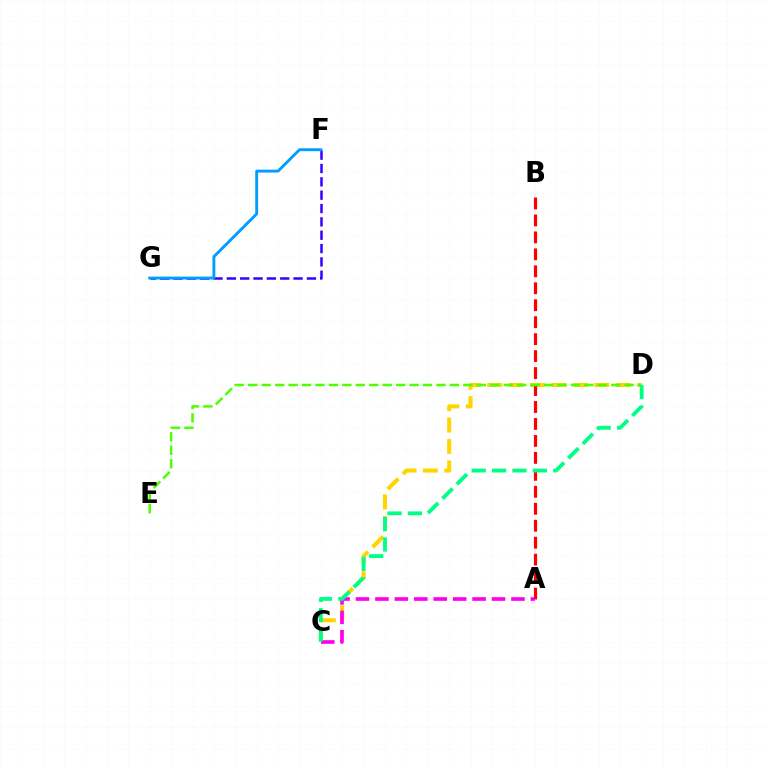{('C', 'D'): [{'color': '#ffd500', 'line_style': 'dashed', 'thickness': 2.91}, {'color': '#00ff86', 'line_style': 'dashed', 'thickness': 2.77}], ('A', 'B'): [{'color': '#ff0000', 'line_style': 'dashed', 'thickness': 2.3}], ('F', 'G'): [{'color': '#3700ff', 'line_style': 'dashed', 'thickness': 1.81}, {'color': '#009eff', 'line_style': 'solid', 'thickness': 2.08}], ('A', 'C'): [{'color': '#ff00ed', 'line_style': 'dashed', 'thickness': 2.64}], ('D', 'E'): [{'color': '#4fff00', 'line_style': 'dashed', 'thickness': 1.83}]}